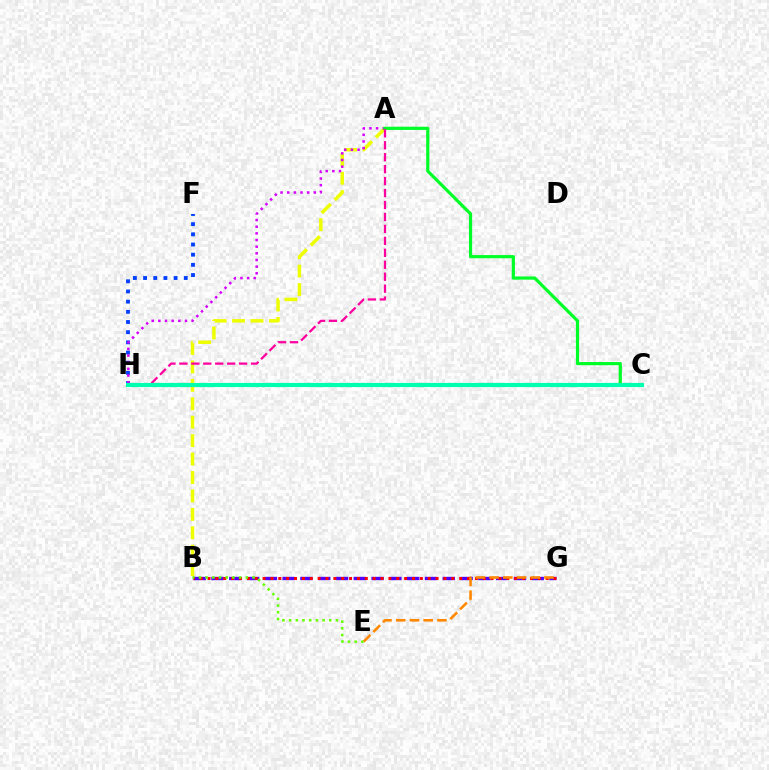{('F', 'H'): [{'color': '#003fff', 'line_style': 'dotted', 'thickness': 2.77}], ('A', 'B'): [{'color': '#eeff00', 'line_style': 'dashed', 'thickness': 2.5}], ('B', 'G'): [{'color': '#4f00ff', 'line_style': 'dashed', 'thickness': 2.42}, {'color': '#ff0000', 'line_style': 'dotted', 'thickness': 2.14}], ('C', 'H'): [{'color': '#00c7ff', 'line_style': 'solid', 'thickness': 2.07}, {'color': '#00ffaf', 'line_style': 'solid', 'thickness': 2.98}], ('A', 'H'): [{'color': '#d600ff', 'line_style': 'dotted', 'thickness': 1.81}, {'color': '#ff00a0', 'line_style': 'dashed', 'thickness': 1.62}], ('A', 'C'): [{'color': '#00ff27', 'line_style': 'solid', 'thickness': 2.3}], ('E', 'G'): [{'color': '#ff8800', 'line_style': 'dashed', 'thickness': 1.87}], ('B', 'E'): [{'color': '#66ff00', 'line_style': 'dotted', 'thickness': 1.82}]}